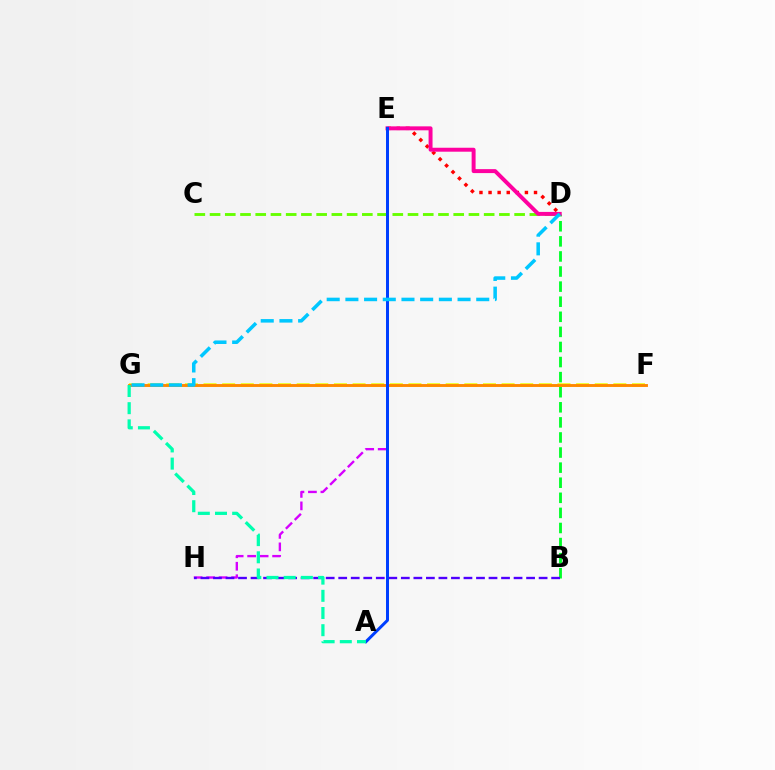{('B', 'D'): [{'color': '#00ff27', 'line_style': 'dashed', 'thickness': 2.05}], ('E', 'H'): [{'color': '#d600ff', 'line_style': 'dashed', 'thickness': 1.7}], ('B', 'H'): [{'color': '#4f00ff', 'line_style': 'dashed', 'thickness': 1.7}], ('F', 'G'): [{'color': '#eeff00', 'line_style': 'dashed', 'thickness': 2.53}, {'color': '#ff8800', 'line_style': 'solid', 'thickness': 2.08}], ('D', 'E'): [{'color': '#ff0000', 'line_style': 'dotted', 'thickness': 2.47}, {'color': '#ff00a0', 'line_style': 'solid', 'thickness': 2.85}], ('C', 'D'): [{'color': '#66ff00', 'line_style': 'dashed', 'thickness': 2.07}], ('A', 'E'): [{'color': '#003fff', 'line_style': 'solid', 'thickness': 2.15}], ('A', 'G'): [{'color': '#00ffaf', 'line_style': 'dashed', 'thickness': 2.33}], ('D', 'G'): [{'color': '#00c7ff', 'line_style': 'dashed', 'thickness': 2.54}]}